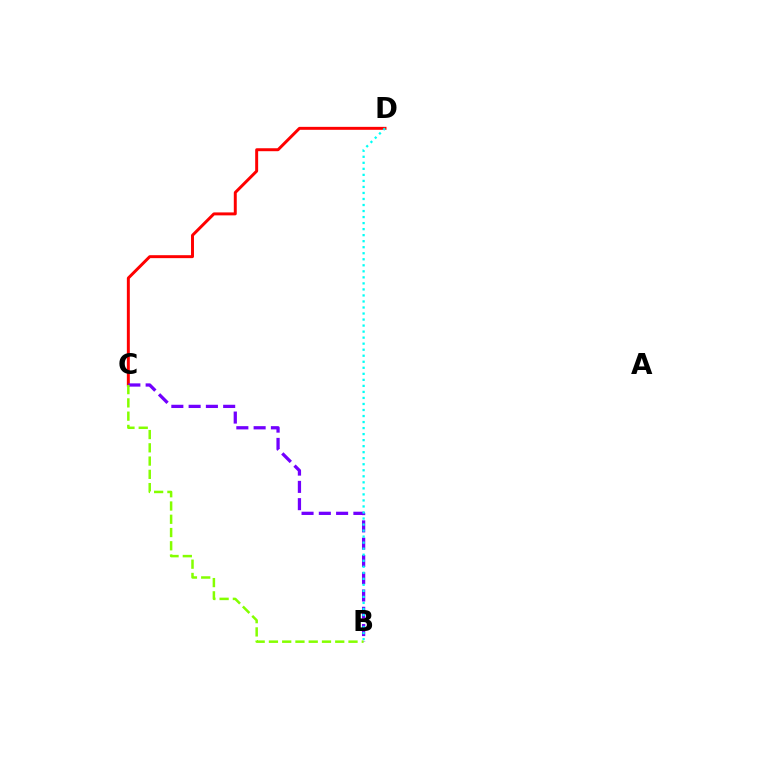{('C', 'D'): [{'color': '#ff0000', 'line_style': 'solid', 'thickness': 2.13}], ('B', 'C'): [{'color': '#7200ff', 'line_style': 'dashed', 'thickness': 2.35}, {'color': '#84ff00', 'line_style': 'dashed', 'thickness': 1.8}], ('B', 'D'): [{'color': '#00fff6', 'line_style': 'dotted', 'thickness': 1.64}]}